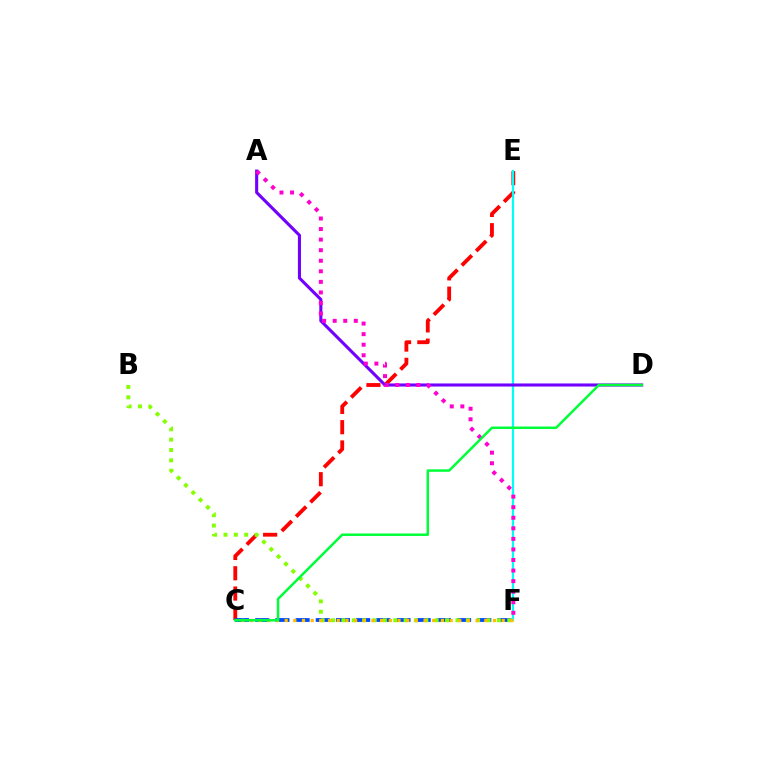{('C', 'E'): [{'color': '#ff0000', 'line_style': 'dashed', 'thickness': 2.76}], ('C', 'F'): [{'color': '#004bff', 'line_style': 'dashed', 'thickness': 2.74}, {'color': '#ffbd00', 'line_style': 'dotted', 'thickness': 2.36}], ('E', 'F'): [{'color': '#00fff6', 'line_style': 'solid', 'thickness': 1.58}], ('A', 'D'): [{'color': '#7200ff', 'line_style': 'solid', 'thickness': 2.22}], ('A', 'F'): [{'color': '#ff00cf', 'line_style': 'dotted', 'thickness': 2.87}], ('B', 'F'): [{'color': '#84ff00', 'line_style': 'dotted', 'thickness': 2.82}], ('C', 'D'): [{'color': '#00ff39', 'line_style': 'solid', 'thickness': 1.8}]}